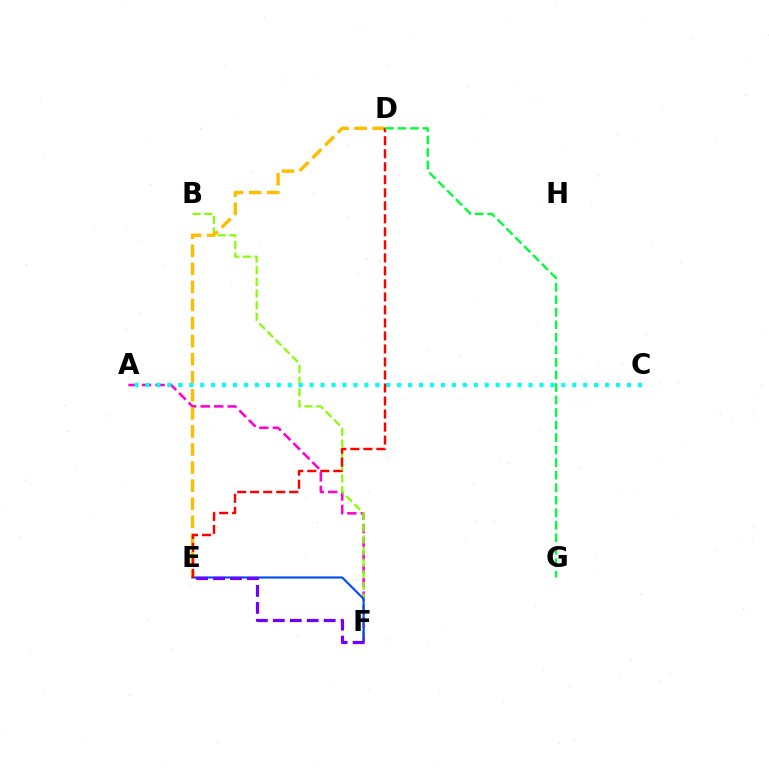{('A', 'F'): [{'color': '#ff00cf', 'line_style': 'dashed', 'thickness': 1.83}], ('B', 'F'): [{'color': '#84ff00', 'line_style': 'dashed', 'thickness': 1.58}], ('D', 'E'): [{'color': '#ffbd00', 'line_style': 'dashed', 'thickness': 2.45}, {'color': '#ff0000', 'line_style': 'dashed', 'thickness': 1.77}], ('E', 'F'): [{'color': '#004bff', 'line_style': 'solid', 'thickness': 1.54}, {'color': '#7200ff', 'line_style': 'dashed', 'thickness': 2.3}], ('A', 'C'): [{'color': '#00fff6', 'line_style': 'dotted', 'thickness': 2.97}], ('D', 'G'): [{'color': '#00ff39', 'line_style': 'dashed', 'thickness': 1.7}]}